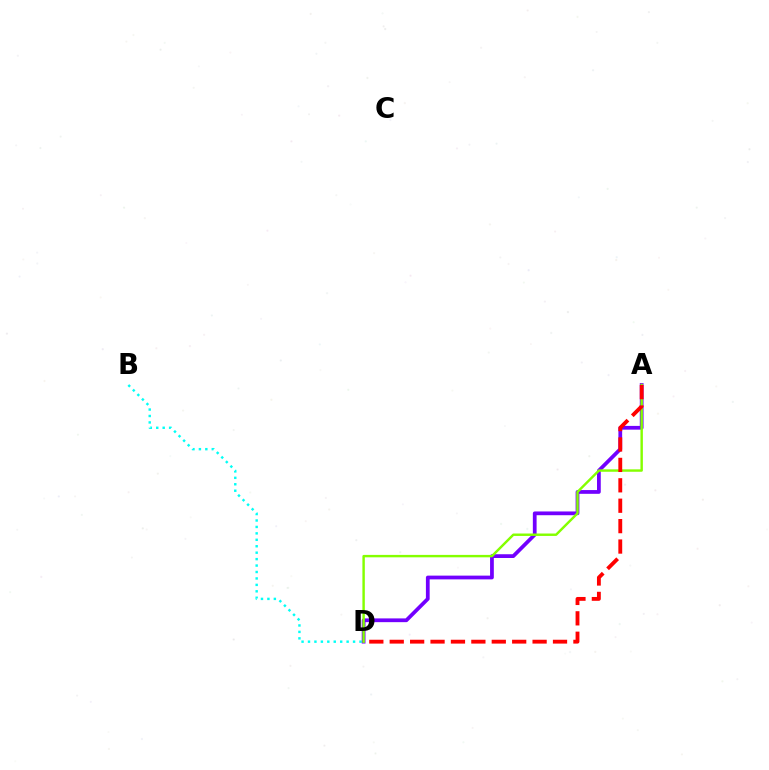{('B', 'D'): [{'color': '#00fff6', 'line_style': 'dotted', 'thickness': 1.75}], ('A', 'D'): [{'color': '#7200ff', 'line_style': 'solid', 'thickness': 2.7}, {'color': '#84ff00', 'line_style': 'solid', 'thickness': 1.75}, {'color': '#ff0000', 'line_style': 'dashed', 'thickness': 2.77}]}